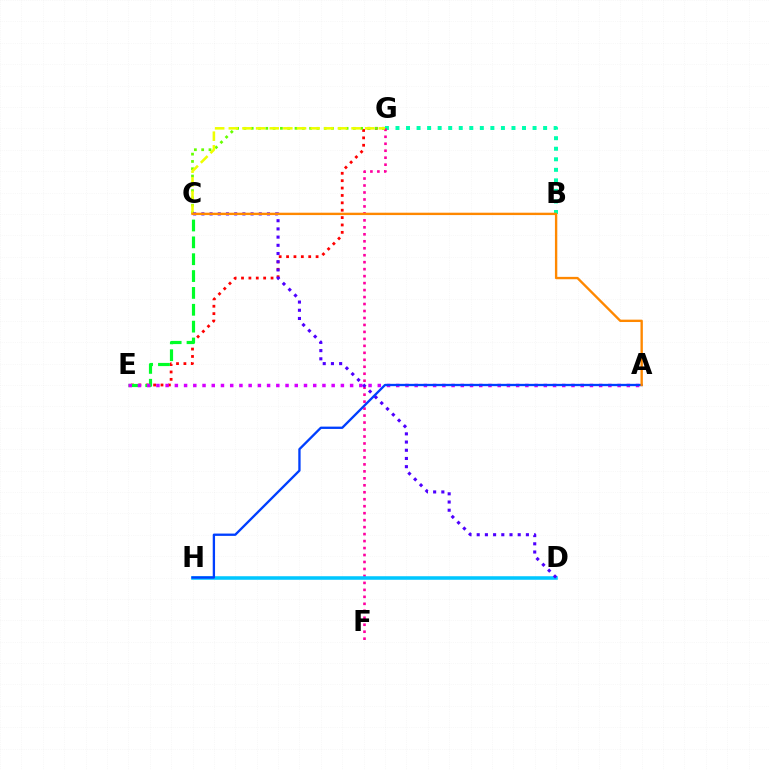{('B', 'G'): [{'color': '#00ffaf', 'line_style': 'dotted', 'thickness': 2.87}], ('E', 'G'): [{'color': '#ff0000', 'line_style': 'dotted', 'thickness': 2.01}], ('C', 'E'): [{'color': '#00ff27', 'line_style': 'dashed', 'thickness': 2.29}], ('A', 'E'): [{'color': '#d600ff', 'line_style': 'dotted', 'thickness': 2.51}], ('C', 'G'): [{'color': '#66ff00', 'line_style': 'dotted', 'thickness': 1.98}, {'color': '#eeff00', 'line_style': 'dashed', 'thickness': 1.85}], ('F', 'G'): [{'color': '#ff00a0', 'line_style': 'dotted', 'thickness': 1.89}], ('D', 'H'): [{'color': '#00c7ff', 'line_style': 'solid', 'thickness': 2.55}], ('C', 'D'): [{'color': '#4f00ff', 'line_style': 'dotted', 'thickness': 2.23}], ('A', 'H'): [{'color': '#003fff', 'line_style': 'solid', 'thickness': 1.67}], ('A', 'C'): [{'color': '#ff8800', 'line_style': 'solid', 'thickness': 1.71}]}